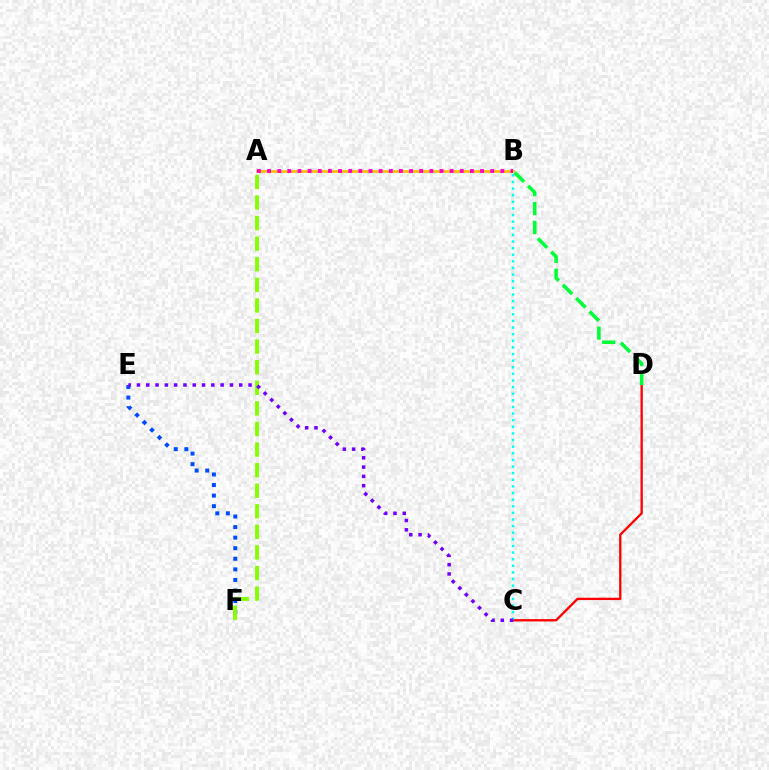{('C', 'D'): [{'color': '#ff0000', 'line_style': 'solid', 'thickness': 1.67}], ('B', 'D'): [{'color': '#00ff39', 'line_style': 'dashed', 'thickness': 2.57}], ('E', 'F'): [{'color': '#004bff', 'line_style': 'dotted', 'thickness': 2.87}], ('A', 'F'): [{'color': '#84ff00', 'line_style': 'dashed', 'thickness': 2.8}], ('B', 'C'): [{'color': '#00fff6', 'line_style': 'dotted', 'thickness': 1.8}], ('A', 'B'): [{'color': '#ffbd00', 'line_style': 'solid', 'thickness': 1.9}, {'color': '#ff00cf', 'line_style': 'dotted', 'thickness': 2.76}], ('C', 'E'): [{'color': '#7200ff', 'line_style': 'dotted', 'thickness': 2.53}]}